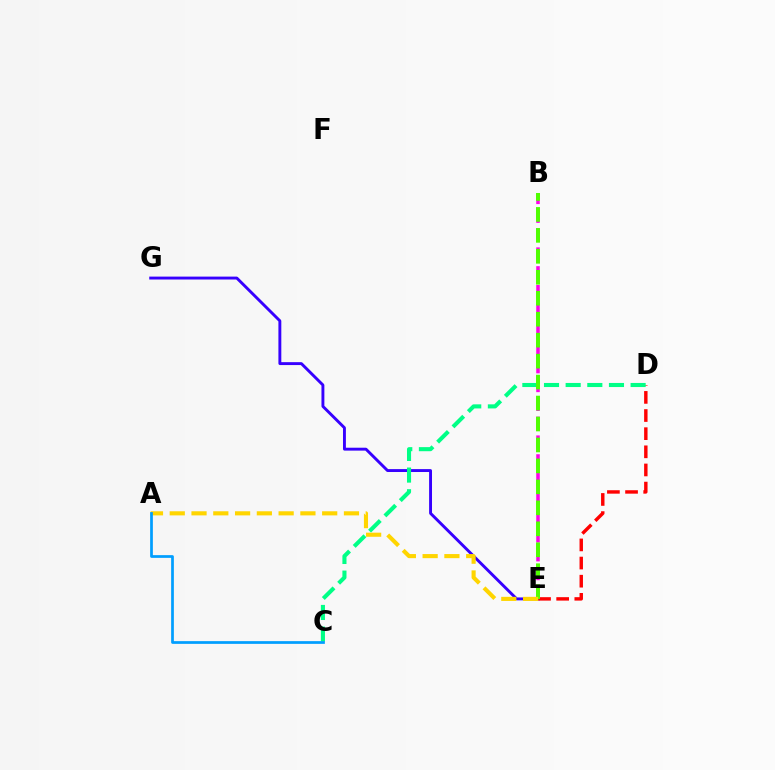{('E', 'G'): [{'color': '#3700ff', 'line_style': 'solid', 'thickness': 2.09}], ('D', 'E'): [{'color': '#ff0000', 'line_style': 'dashed', 'thickness': 2.46}], ('C', 'D'): [{'color': '#00ff86', 'line_style': 'dashed', 'thickness': 2.94}], ('B', 'E'): [{'color': '#ff00ed', 'line_style': 'dashed', 'thickness': 2.55}, {'color': '#4fff00', 'line_style': 'dashed', 'thickness': 2.85}], ('A', 'E'): [{'color': '#ffd500', 'line_style': 'dashed', 'thickness': 2.96}], ('A', 'C'): [{'color': '#009eff', 'line_style': 'solid', 'thickness': 1.96}]}